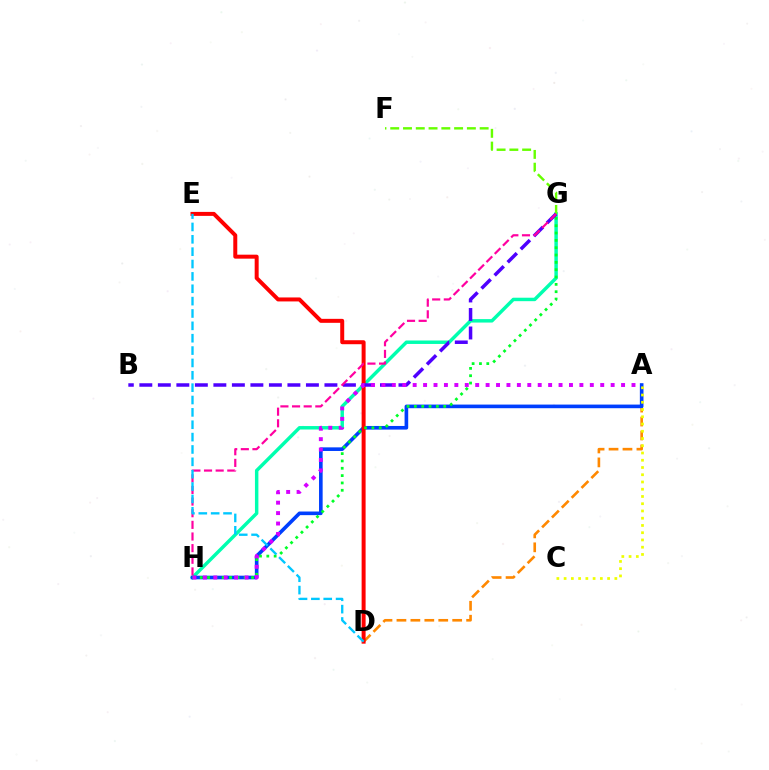{('G', 'H'): [{'color': '#00ffaf', 'line_style': 'solid', 'thickness': 2.49}, {'color': '#00ff27', 'line_style': 'dotted', 'thickness': 1.99}, {'color': '#ff00a0', 'line_style': 'dashed', 'thickness': 1.58}], ('A', 'D'): [{'color': '#ff8800', 'line_style': 'dashed', 'thickness': 1.89}], ('A', 'H'): [{'color': '#003fff', 'line_style': 'solid', 'thickness': 2.61}, {'color': '#d600ff', 'line_style': 'dotted', 'thickness': 2.83}], ('F', 'G'): [{'color': '#66ff00', 'line_style': 'dashed', 'thickness': 1.74}], ('D', 'E'): [{'color': '#ff0000', 'line_style': 'solid', 'thickness': 2.87}, {'color': '#00c7ff', 'line_style': 'dashed', 'thickness': 1.68}], ('B', 'G'): [{'color': '#4f00ff', 'line_style': 'dashed', 'thickness': 2.51}], ('A', 'C'): [{'color': '#eeff00', 'line_style': 'dotted', 'thickness': 1.97}]}